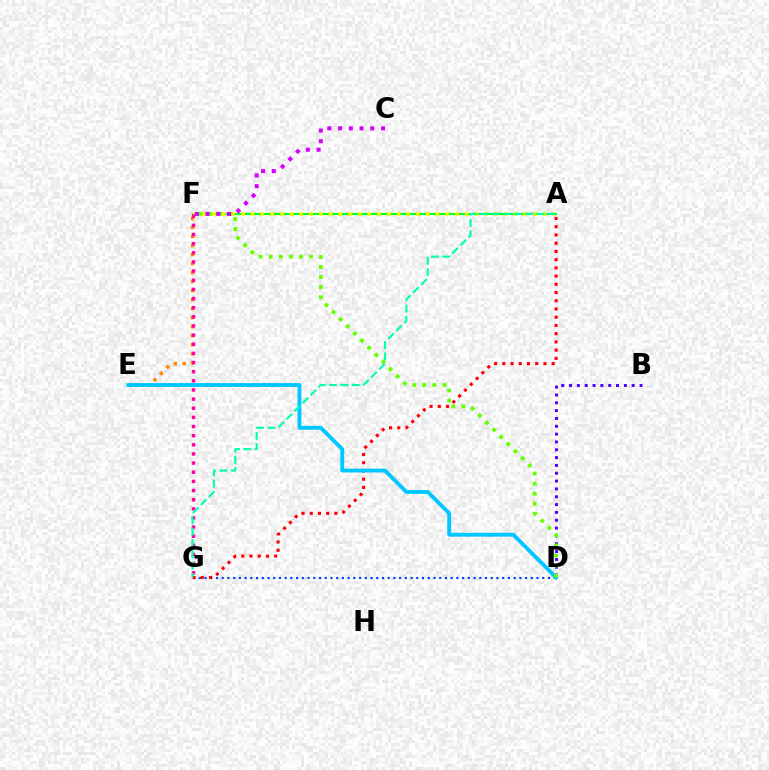{('D', 'G'): [{'color': '#003fff', 'line_style': 'dotted', 'thickness': 1.56}], ('A', 'G'): [{'color': '#ff0000', 'line_style': 'dotted', 'thickness': 2.23}, {'color': '#00ffaf', 'line_style': 'dashed', 'thickness': 1.54}], ('E', 'F'): [{'color': '#ff8800', 'line_style': 'dotted', 'thickness': 2.45}], ('B', 'D'): [{'color': '#4f00ff', 'line_style': 'dotted', 'thickness': 2.13}], ('A', 'F'): [{'color': '#00ff27', 'line_style': 'solid', 'thickness': 1.54}, {'color': '#eeff00', 'line_style': 'dotted', 'thickness': 2.64}], ('D', 'E'): [{'color': '#00c7ff', 'line_style': 'solid', 'thickness': 2.78}], ('F', 'G'): [{'color': '#ff00a0', 'line_style': 'dotted', 'thickness': 2.48}], ('D', 'F'): [{'color': '#66ff00', 'line_style': 'dotted', 'thickness': 2.74}], ('C', 'F'): [{'color': '#d600ff', 'line_style': 'dotted', 'thickness': 2.91}]}